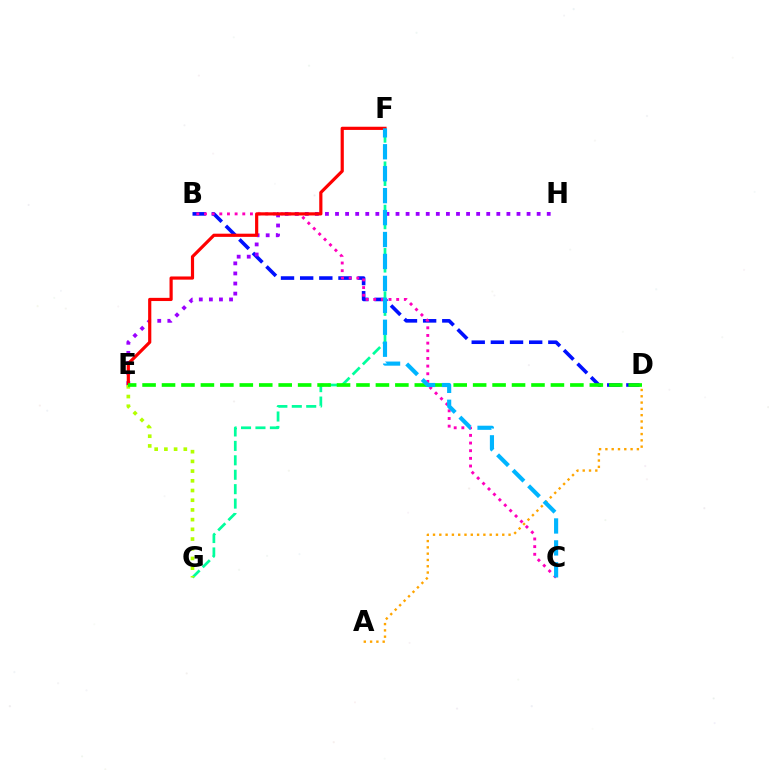{('B', 'D'): [{'color': '#0010ff', 'line_style': 'dashed', 'thickness': 2.6}], ('E', 'H'): [{'color': '#9b00ff', 'line_style': 'dotted', 'thickness': 2.74}], ('B', 'C'): [{'color': '#ff00bd', 'line_style': 'dotted', 'thickness': 2.08}], ('E', 'F'): [{'color': '#ff0000', 'line_style': 'solid', 'thickness': 2.29}], ('F', 'G'): [{'color': '#00ff9d', 'line_style': 'dashed', 'thickness': 1.96}], ('E', 'G'): [{'color': '#b3ff00', 'line_style': 'dotted', 'thickness': 2.64}], ('D', 'E'): [{'color': '#08ff00', 'line_style': 'dashed', 'thickness': 2.64}], ('A', 'D'): [{'color': '#ffa500', 'line_style': 'dotted', 'thickness': 1.71}], ('C', 'F'): [{'color': '#00b5ff', 'line_style': 'dashed', 'thickness': 2.98}]}